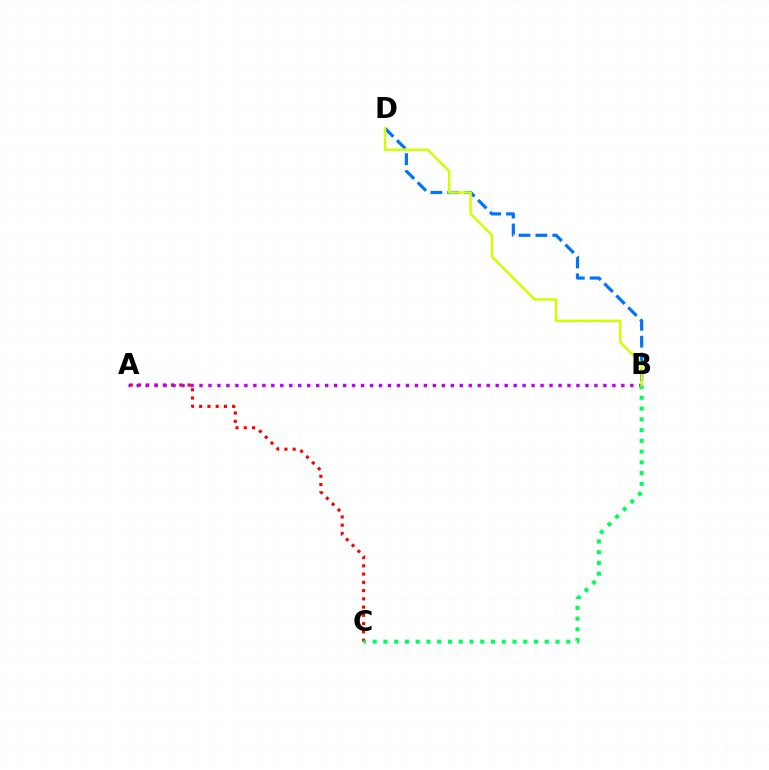{('A', 'C'): [{'color': '#ff0000', 'line_style': 'dotted', 'thickness': 2.24}], ('B', 'D'): [{'color': '#0074ff', 'line_style': 'dashed', 'thickness': 2.3}, {'color': '#d1ff00', 'line_style': 'solid', 'thickness': 1.77}], ('A', 'B'): [{'color': '#b900ff', 'line_style': 'dotted', 'thickness': 2.44}], ('B', 'C'): [{'color': '#00ff5c', 'line_style': 'dotted', 'thickness': 2.92}]}